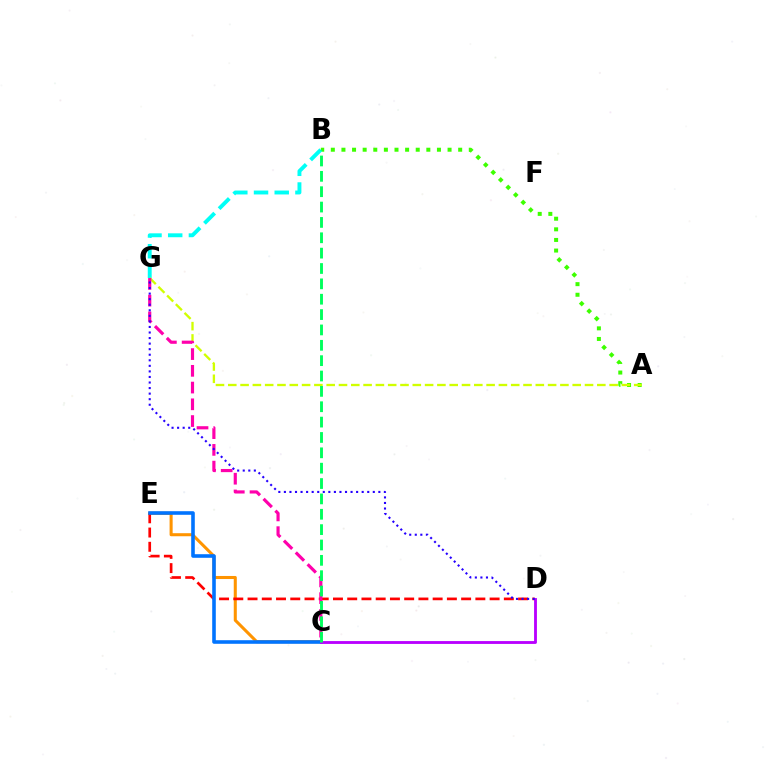{('A', 'B'): [{'color': '#3dff00', 'line_style': 'dotted', 'thickness': 2.88}], ('B', 'G'): [{'color': '#00fff6', 'line_style': 'dashed', 'thickness': 2.81}], ('C', 'E'): [{'color': '#ff9400', 'line_style': 'solid', 'thickness': 2.2}, {'color': '#0074ff', 'line_style': 'solid', 'thickness': 2.58}], ('D', 'E'): [{'color': '#ff0000', 'line_style': 'dashed', 'thickness': 1.93}], ('A', 'G'): [{'color': '#d1ff00', 'line_style': 'dashed', 'thickness': 1.67}], ('C', 'G'): [{'color': '#ff00ac', 'line_style': 'dashed', 'thickness': 2.27}], ('C', 'D'): [{'color': '#b900ff', 'line_style': 'solid', 'thickness': 2.05}], ('D', 'G'): [{'color': '#2500ff', 'line_style': 'dotted', 'thickness': 1.51}], ('B', 'C'): [{'color': '#00ff5c', 'line_style': 'dashed', 'thickness': 2.09}]}